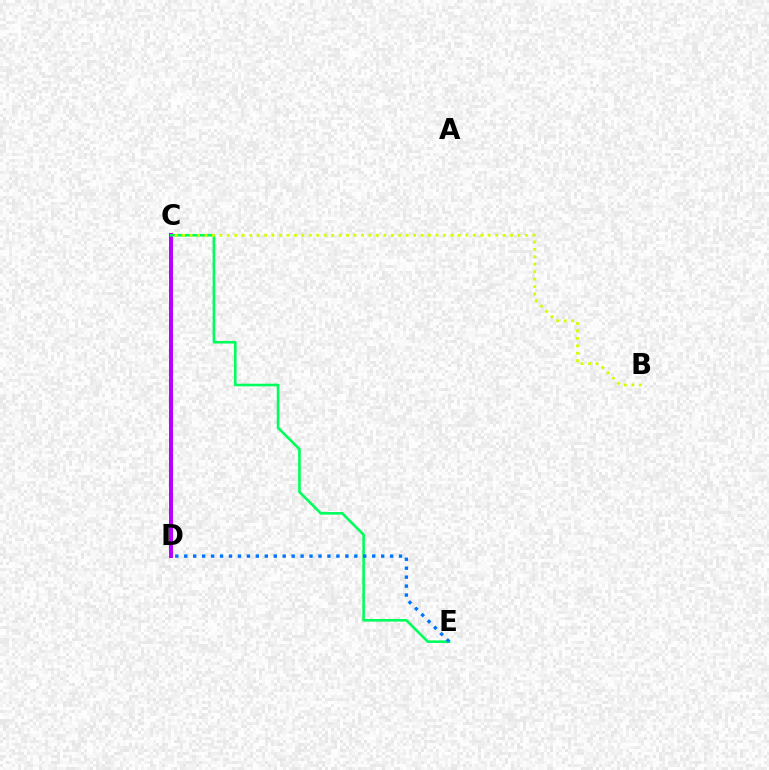{('C', 'D'): [{'color': '#ff0000', 'line_style': 'dotted', 'thickness': 2.12}, {'color': '#b900ff', 'line_style': 'solid', 'thickness': 2.88}], ('C', 'E'): [{'color': '#00ff5c', 'line_style': 'solid', 'thickness': 1.88}], ('D', 'E'): [{'color': '#0074ff', 'line_style': 'dotted', 'thickness': 2.43}], ('B', 'C'): [{'color': '#d1ff00', 'line_style': 'dotted', 'thickness': 2.03}]}